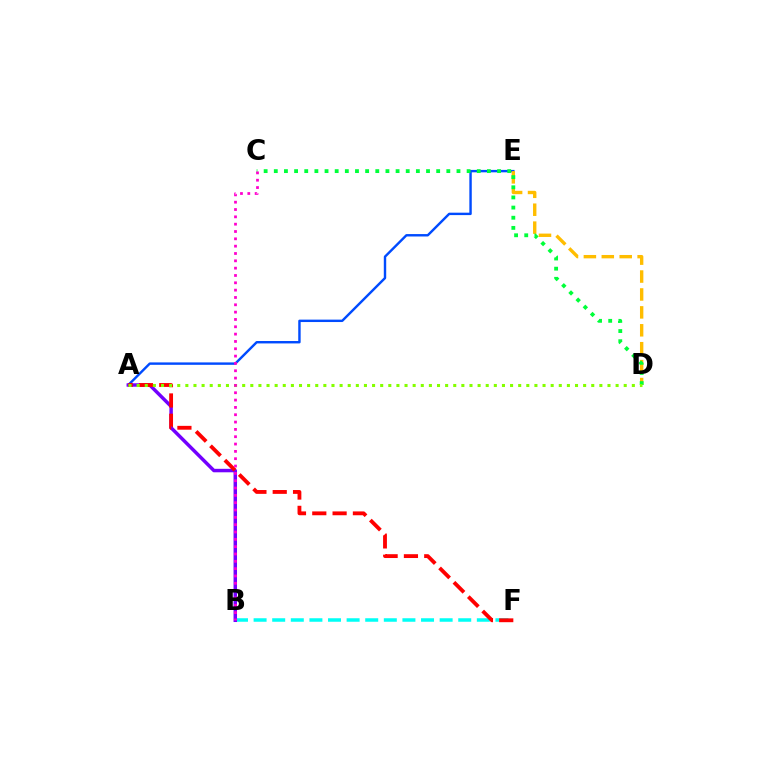{('B', 'F'): [{'color': '#00fff6', 'line_style': 'dashed', 'thickness': 2.53}], ('A', 'E'): [{'color': '#004bff', 'line_style': 'solid', 'thickness': 1.74}], ('A', 'B'): [{'color': '#7200ff', 'line_style': 'solid', 'thickness': 2.5}], ('D', 'E'): [{'color': '#ffbd00', 'line_style': 'dashed', 'thickness': 2.43}], ('A', 'F'): [{'color': '#ff0000', 'line_style': 'dashed', 'thickness': 2.76}], ('C', 'D'): [{'color': '#00ff39', 'line_style': 'dotted', 'thickness': 2.76}], ('A', 'D'): [{'color': '#84ff00', 'line_style': 'dotted', 'thickness': 2.21}], ('B', 'C'): [{'color': '#ff00cf', 'line_style': 'dotted', 'thickness': 1.99}]}